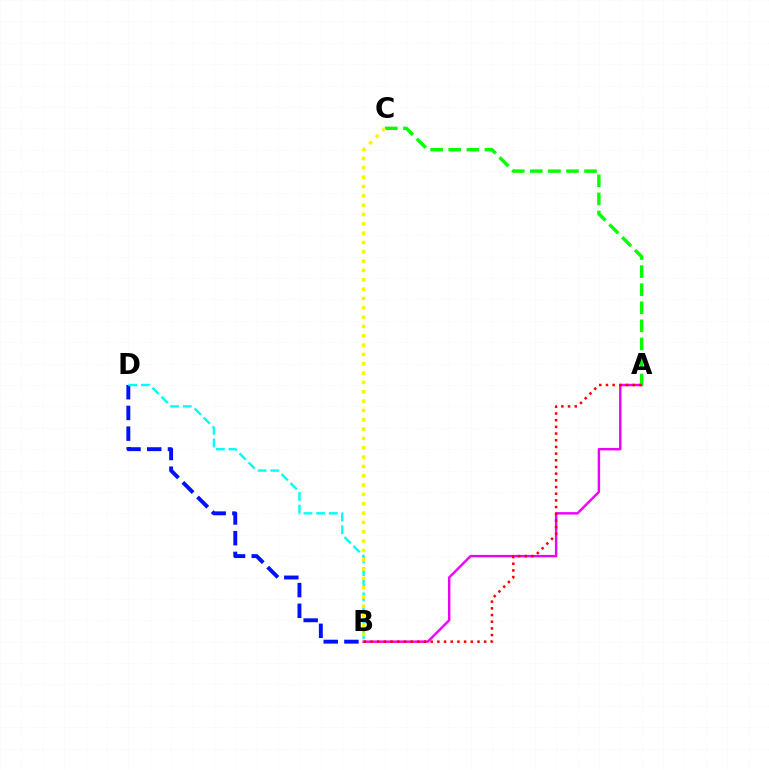{('A', 'B'): [{'color': '#ee00ff', 'line_style': 'solid', 'thickness': 1.75}, {'color': '#ff0000', 'line_style': 'dotted', 'thickness': 1.82}], ('B', 'D'): [{'color': '#0010ff', 'line_style': 'dashed', 'thickness': 2.81}, {'color': '#00fff6', 'line_style': 'dashed', 'thickness': 1.72}], ('A', 'C'): [{'color': '#08ff00', 'line_style': 'dashed', 'thickness': 2.46}], ('B', 'C'): [{'color': '#fcf500', 'line_style': 'dotted', 'thickness': 2.53}]}